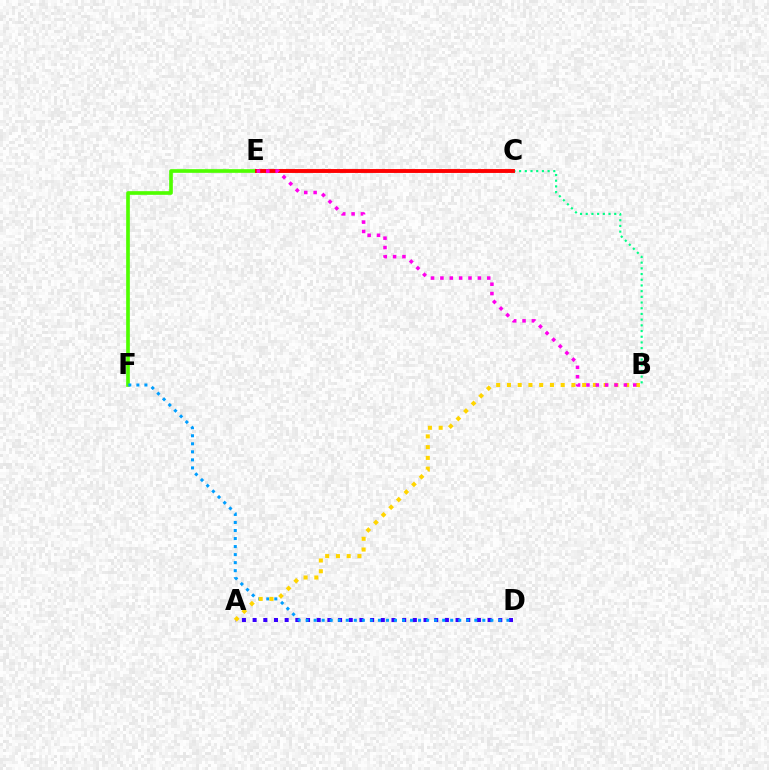{('B', 'C'): [{'color': '#00ff86', 'line_style': 'dotted', 'thickness': 1.55}], ('E', 'F'): [{'color': '#4fff00', 'line_style': 'solid', 'thickness': 2.64}], ('A', 'D'): [{'color': '#3700ff', 'line_style': 'dotted', 'thickness': 2.9}], ('D', 'F'): [{'color': '#009eff', 'line_style': 'dotted', 'thickness': 2.18}], ('C', 'E'): [{'color': '#ff0000', 'line_style': 'solid', 'thickness': 2.8}], ('A', 'B'): [{'color': '#ffd500', 'line_style': 'dotted', 'thickness': 2.92}], ('B', 'E'): [{'color': '#ff00ed', 'line_style': 'dotted', 'thickness': 2.54}]}